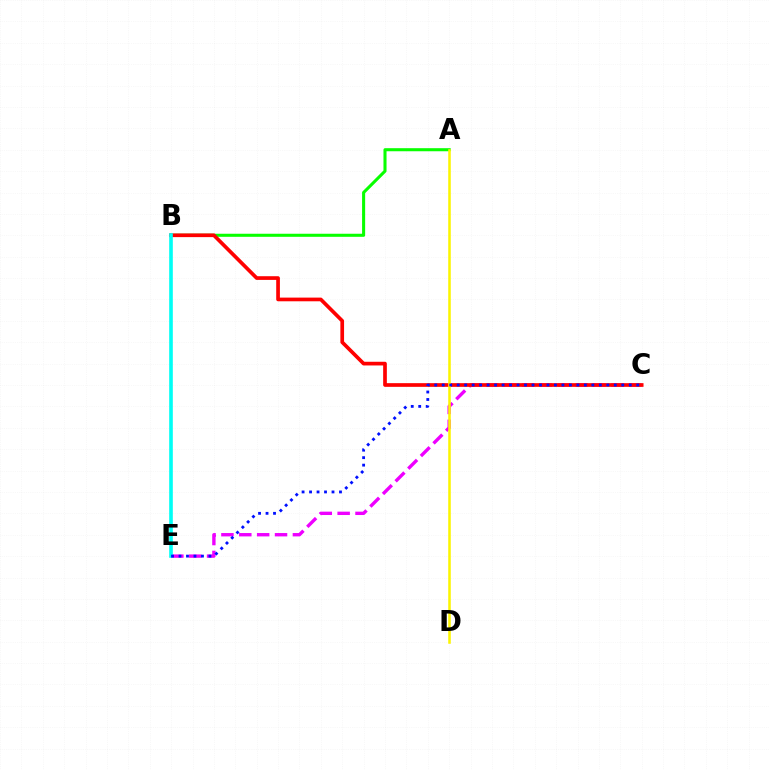{('A', 'B'): [{'color': '#08ff00', 'line_style': 'solid', 'thickness': 2.21}], ('C', 'E'): [{'color': '#ee00ff', 'line_style': 'dashed', 'thickness': 2.43}, {'color': '#0010ff', 'line_style': 'dotted', 'thickness': 2.03}], ('B', 'C'): [{'color': '#ff0000', 'line_style': 'solid', 'thickness': 2.66}], ('A', 'D'): [{'color': '#fcf500', 'line_style': 'solid', 'thickness': 1.84}], ('B', 'E'): [{'color': '#00fff6', 'line_style': 'solid', 'thickness': 2.62}]}